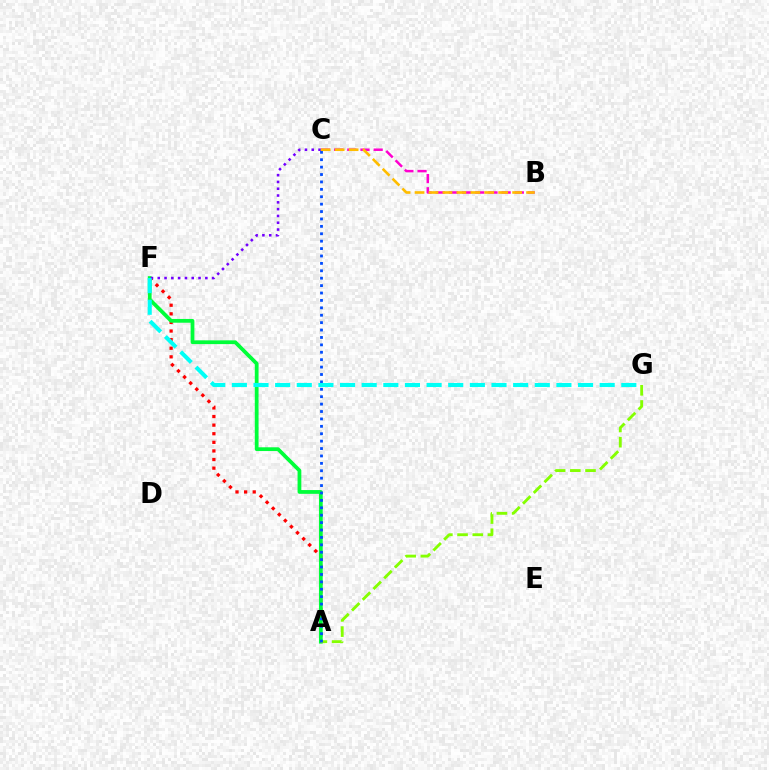{('A', 'F'): [{'color': '#ff0000', 'line_style': 'dotted', 'thickness': 2.34}, {'color': '#00ff39', 'line_style': 'solid', 'thickness': 2.71}], ('A', 'G'): [{'color': '#84ff00', 'line_style': 'dashed', 'thickness': 2.06}], ('B', 'C'): [{'color': '#ff00cf', 'line_style': 'dashed', 'thickness': 1.79}, {'color': '#ffbd00', 'line_style': 'dashed', 'thickness': 1.89}], ('C', 'F'): [{'color': '#7200ff', 'line_style': 'dotted', 'thickness': 1.85}], ('A', 'C'): [{'color': '#004bff', 'line_style': 'dotted', 'thickness': 2.01}], ('F', 'G'): [{'color': '#00fff6', 'line_style': 'dashed', 'thickness': 2.94}]}